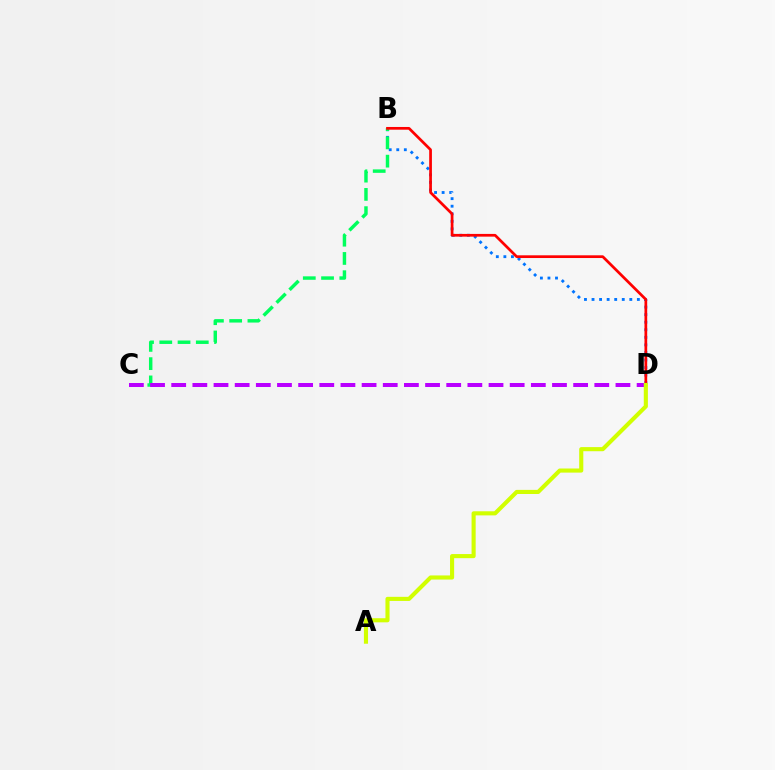{('B', 'D'): [{'color': '#0074ff', 'line_style': 'dotted', 'thickness': 2.05}, {'color': '#ff0000', 'line_style': 'solid', 'thickness': 1.96}], ('B', 'C'): [{'color': '#00ff5c', 'line_style': 'dashed', 'thickness': 2.48}], ('C', 'D'): [{'color': '#b900ff', 'line_style': 'dashed', 'thickness': 2.87}], ('A', 'D'): [{'color': '#d1ff00', 'line_style': 'solid', 'thickness': 2.96}]}